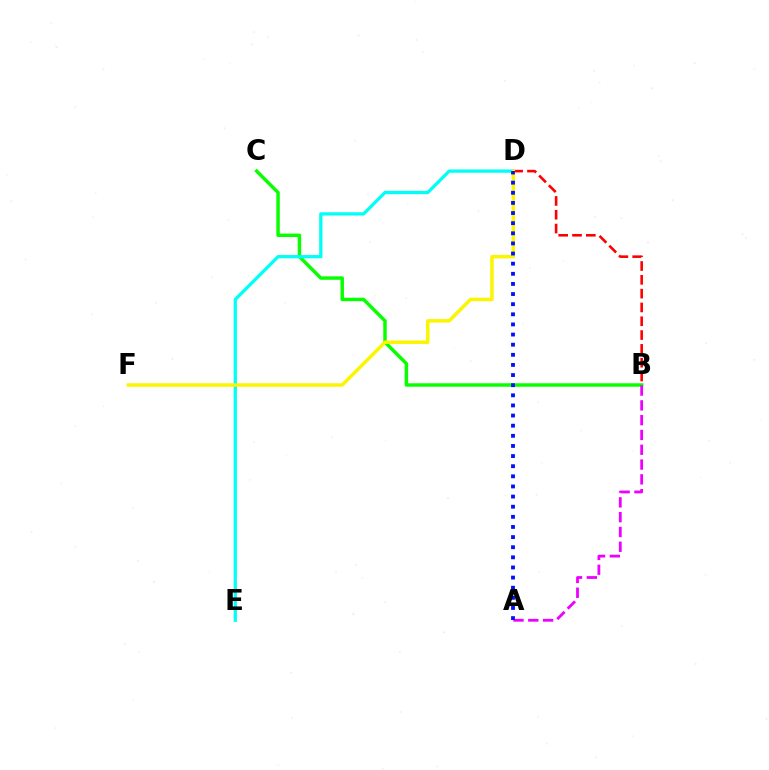{('B', 'C'): [{'color': '#08ff00', 'line_style': 'solid', 'thickness': 2.48}], ('A', 'B'): [{'color': '#ee00ff', 'line_style': 'dashed', 'thickness': 2.01}], ('D', 'E'): [{'color': '#00fff6', 'line_style': 'solid', 'thickness': 2.36}], ('B', 'D'): [{'color': '#ff0000', 'line_style': 'dashed', 'thickness': 1.88}], ('D', 'F'): [{'color': '#fcf500', 'line_style': 'solid', 'thickness': 2.5}], ('A', 'D'): [{'color': '#0010ff', 'line_style': 'dotted', 'thickness': 2.75}]}